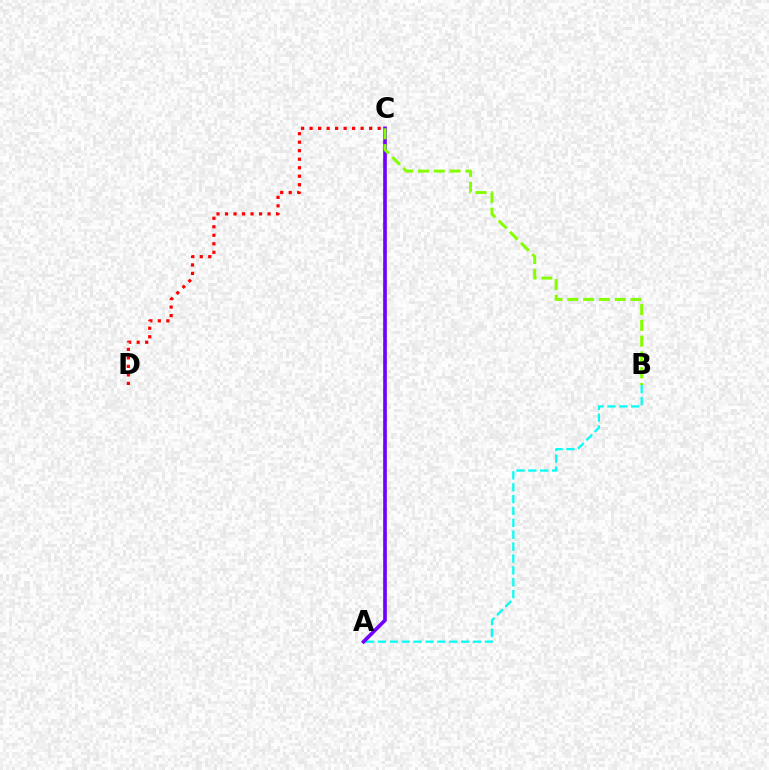{('C', 'D'): [{'color': '#ff0000', 'line_style': 'dotted', 'thickness': 2.31}], ('A', 'B'): [{'color': '#00fff6', 'line_style': 'dashed', 'thickness': 1.61}], ('A', 'C'): [{'color': '#7200ff', 'line_style': 'solid', 'thickness': 2.63}], ('B', 'C'): [{'color': '#84ff00', 'line_style': 'dashed', 'thickness': 2.15}]}